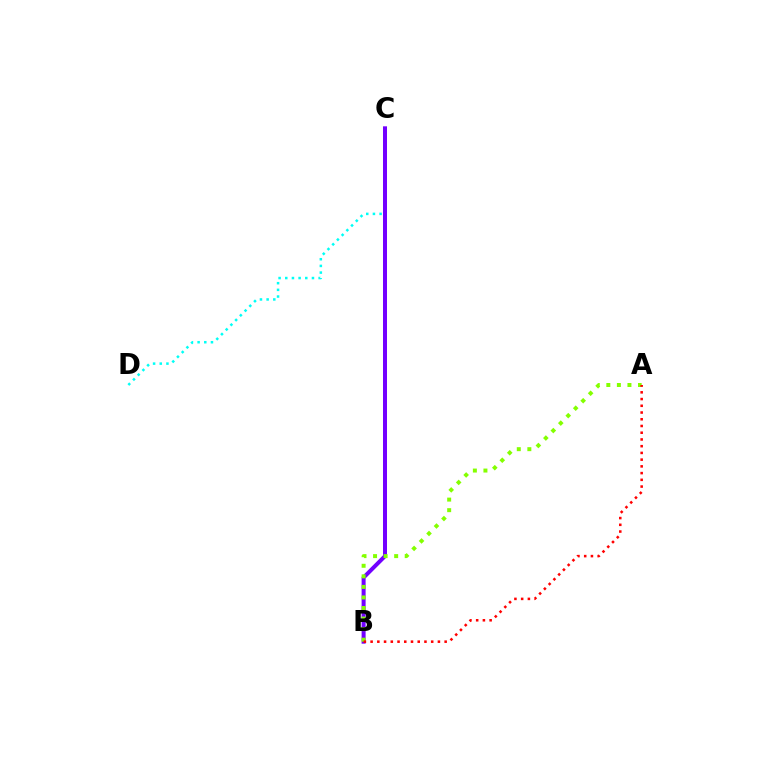{('C', 'D'): [{'color': '#00fff6', 'line_style': 'dotted', 'thickness': 1.81}], ('B', 'C'): [{'color': '#7200ff', 'line_style': 'solid', 'thickness': 2.89}], ('A', 'B'): [{'color': '#84ff00', 'line_style': 'dotted', 'thickness': 2.87}, {'color': '#ff0000', 'line_style': 'dotted', 'thickness': 1.83}]}